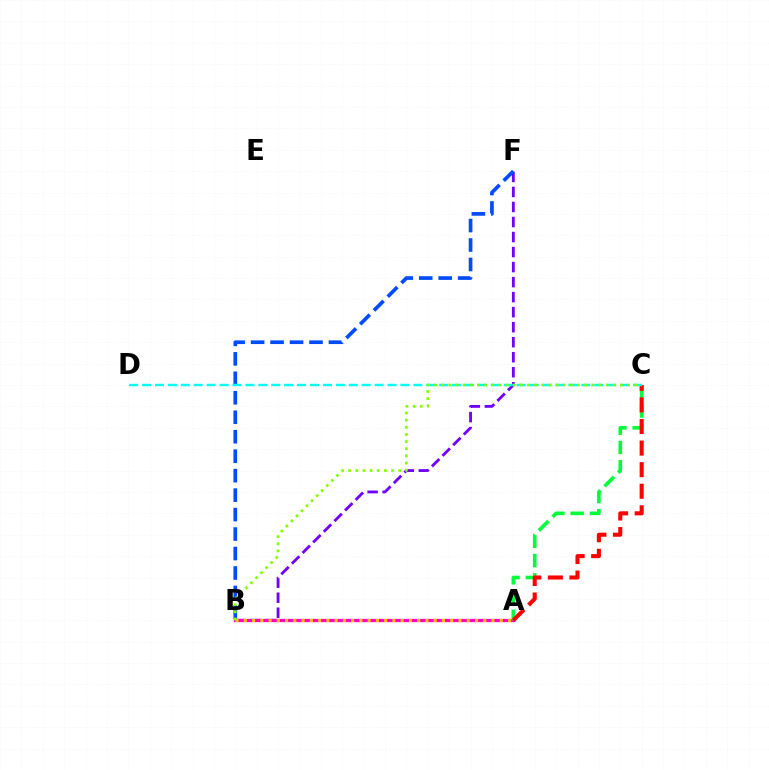{('B', 'F'): [{'color': '#7200ff', 'line_style': 'dashed', 'thickness': 2.04}, {'color': '#004bff', 'line_style': 'dashed', 'thickness': 2.64}], ('A', 'B'): [{'color': '#ff00cf', 'line_style': 'solid', 'thickness': 2.34}, {'color': '#ffbd00', 'line_style': 'dotted', 'thickness': 2.24}], ('A', 'C'): [{'color': '#00ff39', 'line_style': 'dashed', 'thickness': 2.62}, {'color': '#ff0000', 'line_style': 'dashed', 'thickness': 2.93}], ('C', 'D'): [{'color': '#00fff6', 'line_style': 'dashed', 'thickness': 1.76}], ('B', 'C'): [{'color': '#84ff00', 'line_style': 'dotted', 'thickness': 1.94}]}